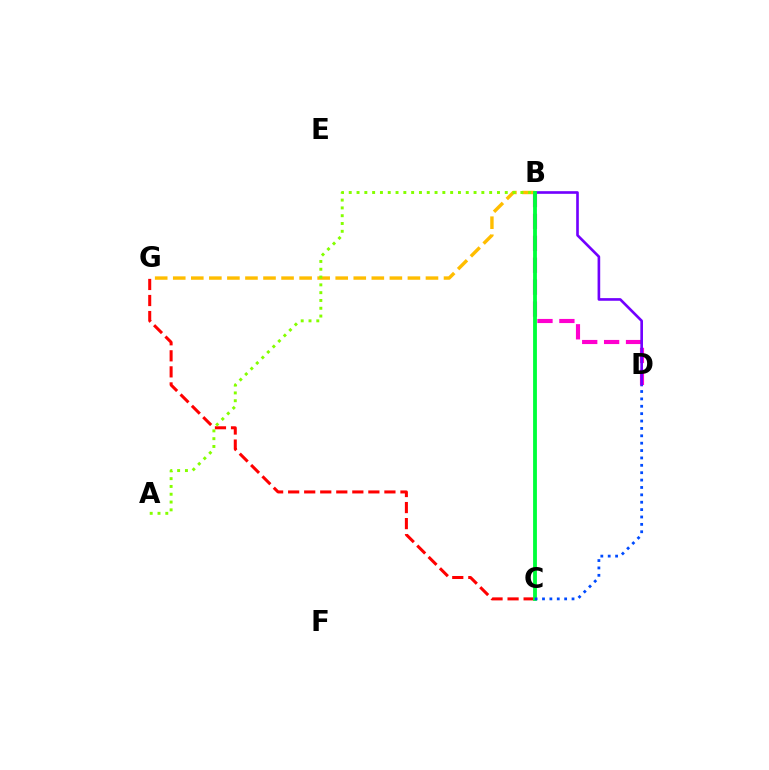{('C', 'G'): [{'color': '#ff0000', 'line_style': 'dashed', 'thickness': 2.18}], ('B', 'D'): [{'color': '#ff00cf', 'line_style': 'dashed', 'thickness': 2.98}, {'color': '#7200ff', 'line_style': 'solid', 'thickness': 1.9}], ('B', 'G'): [{'color': '#ffbd00', 'line_style': 'dashed', 'thickness': 2.45}], ('A', 'B'): [{'color': '#84ff00', 'line_style': 'dotted', 'thickness': 2.12}], ('B', 'C'): [{'color': '#00fff6', 'line_style': 'solid', 'thickness': 1.7}, {'color': '#00ff39', 'line_style': 'solid', 'thickness': 2.73}], ('C', 'D'): [{'color': '#004bff', 'line_style': 'dotted', 'thickness': 2.01}]}